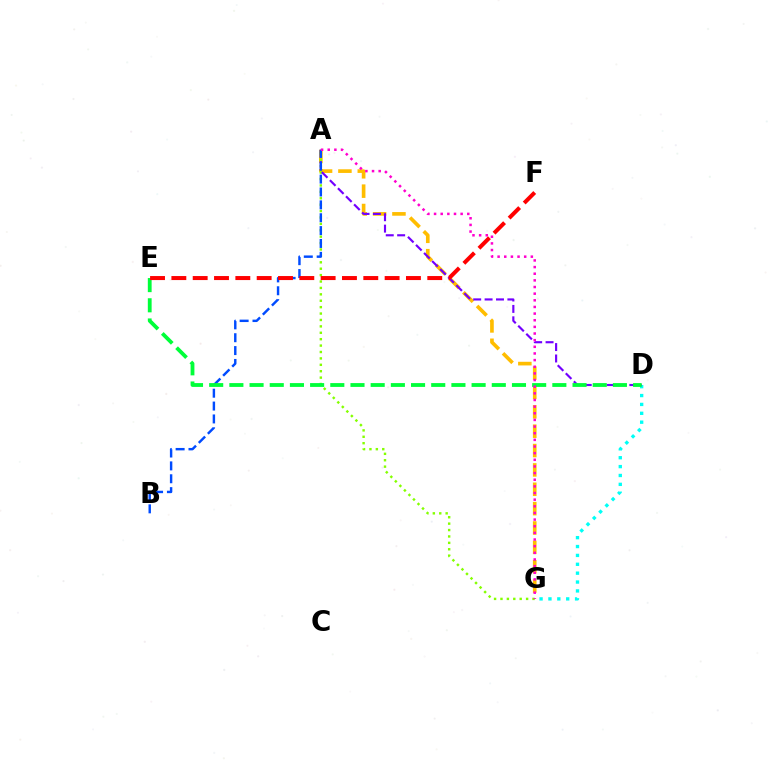{('A', 'G'): [{'color': '#ffbd00', 'line_style': 'dashed', 'thickness': 2.63}, {'color': '#84ff00', 'line_style': 'dotted', 'thickness': 1.74}, {'color': '#ff00cf', 'line_style': 'dotted', 'thickness': 1.81}], ('D', 'G'): [{'color': '#00fff6', 'line_style': 'dotted', 'thickness': 2.41}], ('A', 'D'): [{'color': '#7200ff', 'line_style': 'dashed', 'thickness': 1.55}], ('A', 'B'): [{'color': '#004bff', 'line_style': 'dashed', 'thickness': 1.75}], ('D', 'E'): [{'color': '#00ff39', 'line_style': 'dashed', 'thickness': 2.74}], ('E', 'F'): [{'color': '#ff0000', 'line_style': 'dashed', 'thickness': 2.9}]}